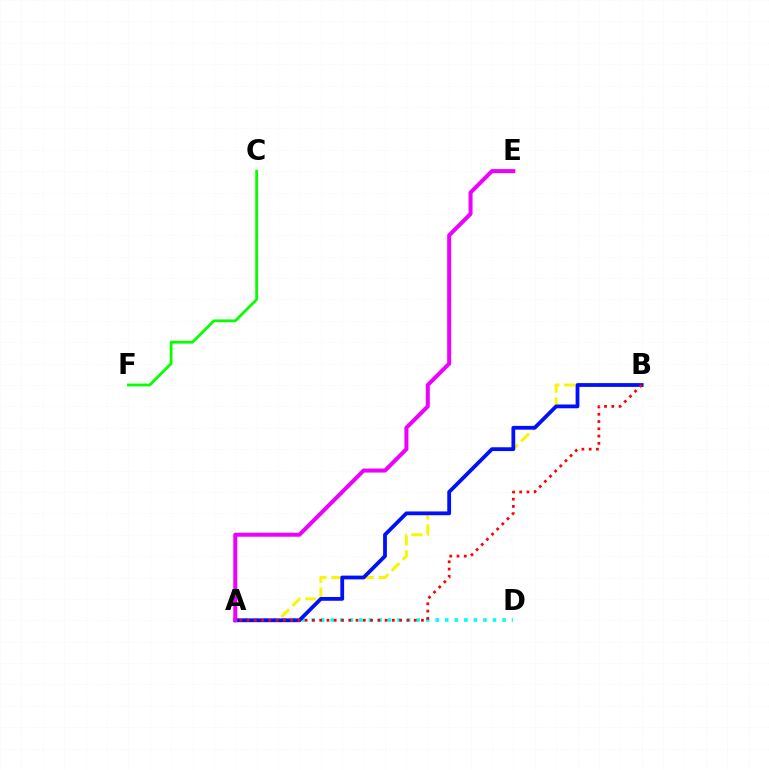{('A', 'D'): [{'color': '#00fff6', 'line_style': 'dotted', 'thickness': 2.59}], ('A', 'B'): [{'color': '#fcf500', 'line_style': 'dashed', 'thickness': 2.14}, {'color': '#0010ff', 'line_style': 'solid', 'thickness': 2.73}, {'color': '#ff0000', 'line_style': 'dotted', 'thickness': 1.97}], ('C', 'F'): [{'color': '#08ff00', 'line_style': 'solid', 'thickness': 2.02}], ('A', 'E'): [{'color': '#ee00ff', 'line_style': 'solid', 'thickness': 2.88}]}